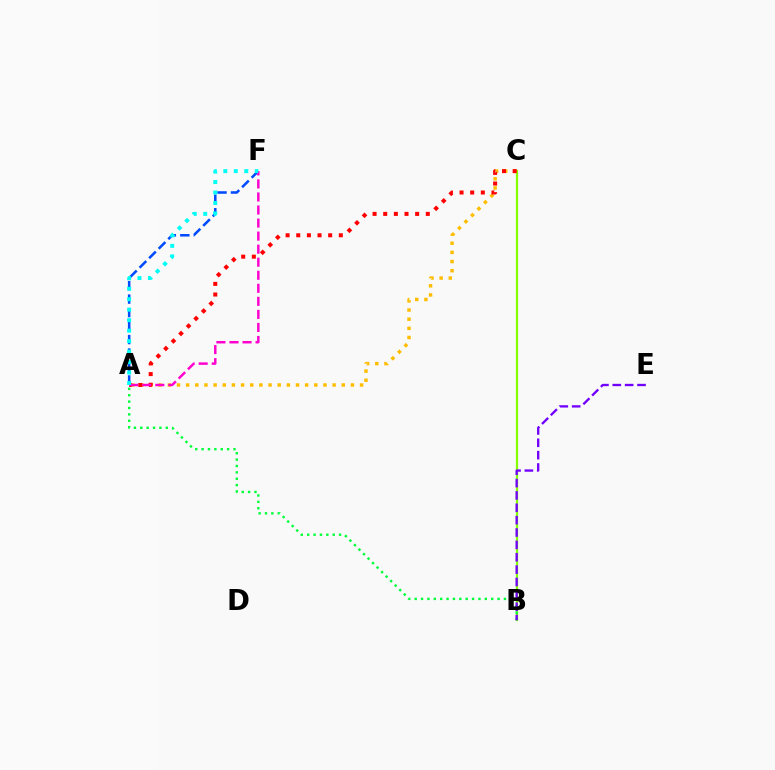{('B', 'C'): [{'color': '#84ff00', 'line_style': 'solid', 'thickness': 1.6}], ('A', 'F'): [{'color': '#004bff', 'line_style': 'dashed', 'thickness': 1.83}, {'color': '#ff00cf', 'line_style': 'dashed', 'thickness': 1.77}, {'color': '#00fff6', 'line_style': 'dotted', 'thickness': 2.85}], ('A', 'C'): [{'color': '#ffbd00', 'line_style': 'dotted', 'thickness': 2.49}, {'color': '#ff0000', 'line_style': 'dotted', 'thickness': 2.89}], ('A', 'B'): [{'color': '#00ff39', 'line_style': 'dotted', 'thickness': 1.73}], ('B', 'E'): [{'color': '#7200ff', 'line_style': 'dashed', 'thickness': 1.68}]}